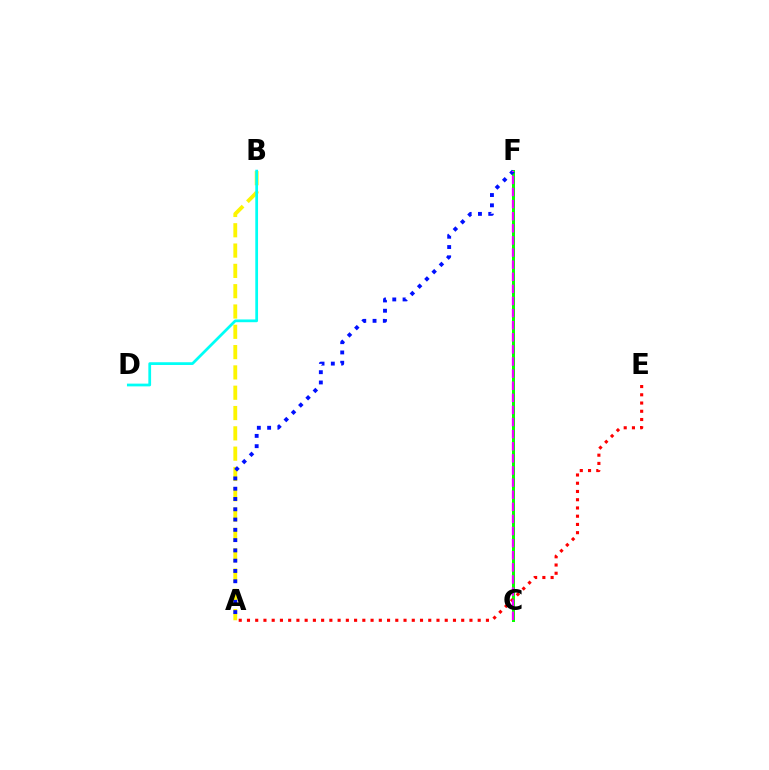{('A', 'B'): [{'color': '#fcf500', 'line_style': 'dashed', 'thickness': 2.76}], ('C', 'F'): [{'color': '#08ff00', 'line_style': 'solid', 'thickness': 2.16}, {'color': '#ee00ff', 'line_style': 'dashed', 'thickness': 1.64}], ('A', 'E'): [{'color': '#ff0000', 'line_style': 'dotted', 'thickness': 2.24}], ('A', 'F'): [{'color': '#0010ff', 'line_style': 'dotted', 'thickness': 2.79}], ('B', 'D'): [{'color': '#00fff6', 'line_style': 'solid', 'thickness': 1.98}]}